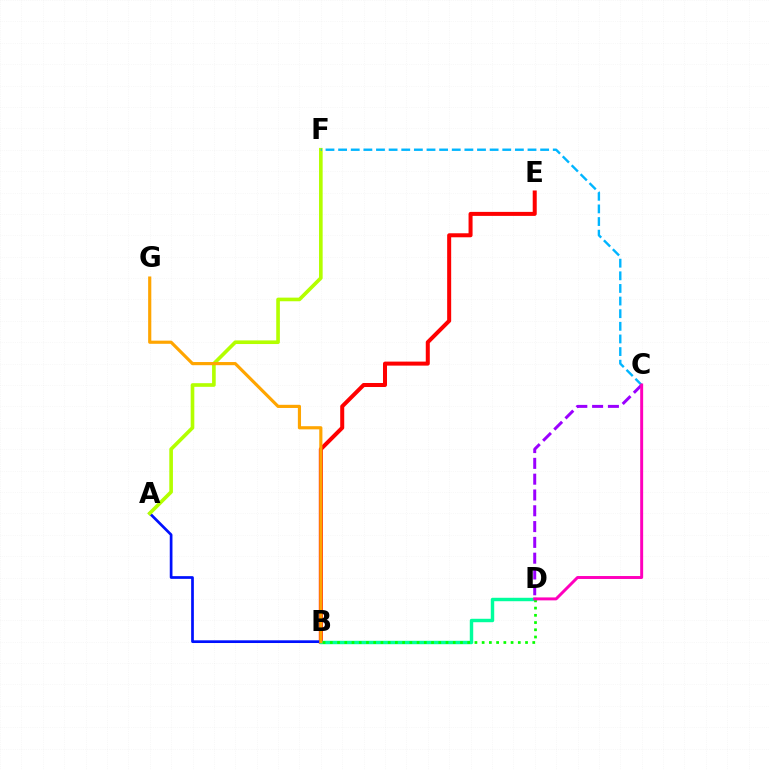{('B', 'E'): [{'color': '#ff0000', 'line_style': 'solid', 'thickness': 2.89}], ('B', 'D'): [{'color': '#00ff9d', 'line_style': 'solid', 'thickness': 2.47}, {'color': '#08ff00', 'line_style': 'dotted', 'thickness': 1.96}], ('A', 'B'): [{'color': '#0010ff', 'line_style': 'solid', 'thickness': 1.95}], ('C', 'D'): [{'color': '#9b00ff', 'line_style': 'dashed', 'thickness': 2.15}, {'color': '#ff00bd', 'line_style': 'solid', 'thickness': 2.13}], ('A', 'F'): [{'color': '#b3ff00', 'line_style': 'solid', 'thickness': 2.62}], ('C', 'F'): [{'color': '#00b5ff', 'line_style': 'dashed', 'thickness': 1.72}], ('B', 'G'): [{'color': '#ffa500', 'line_style': 'solid', 'thickness': 2.28}]}